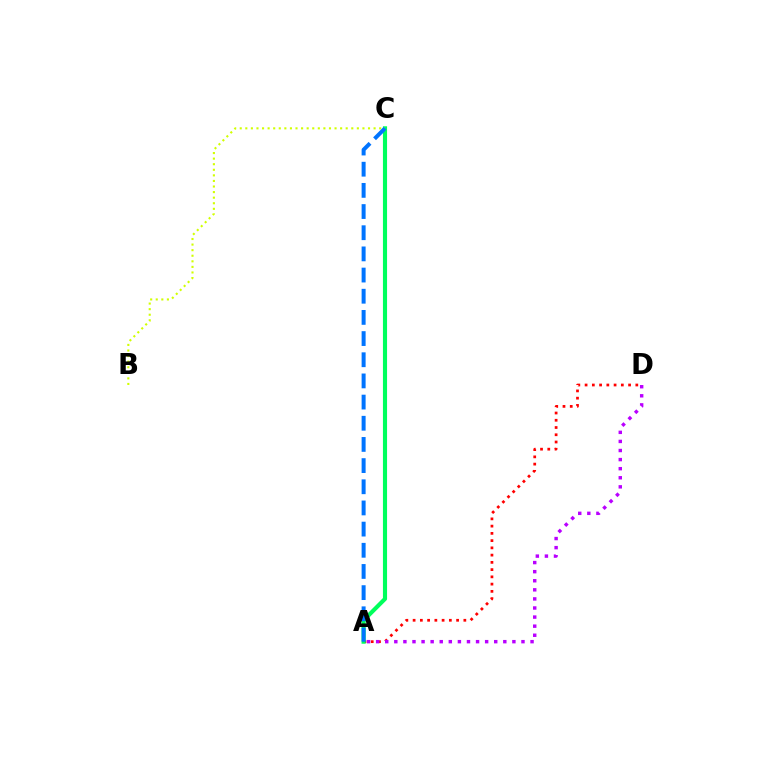{('A', 'D'): [{'color': '#ff0000', 'line_style': 'dotted', 'thickness': 1.97}, {'color': '#b900ff', 'line_style': 'dotted', 'thickness': 2.47}], ('A', 'C'): [{'color': '#00ff5c', 'line_style': 'solid', 'thickness': 2.97}, {'color': '#0074ff', 'line_style': 'dashed', 'thickness': 2.88}], ('B', 'C'): [{'color': '#d1ff00', 'line_style': 'dotted', 'thickness': 1.52}]}